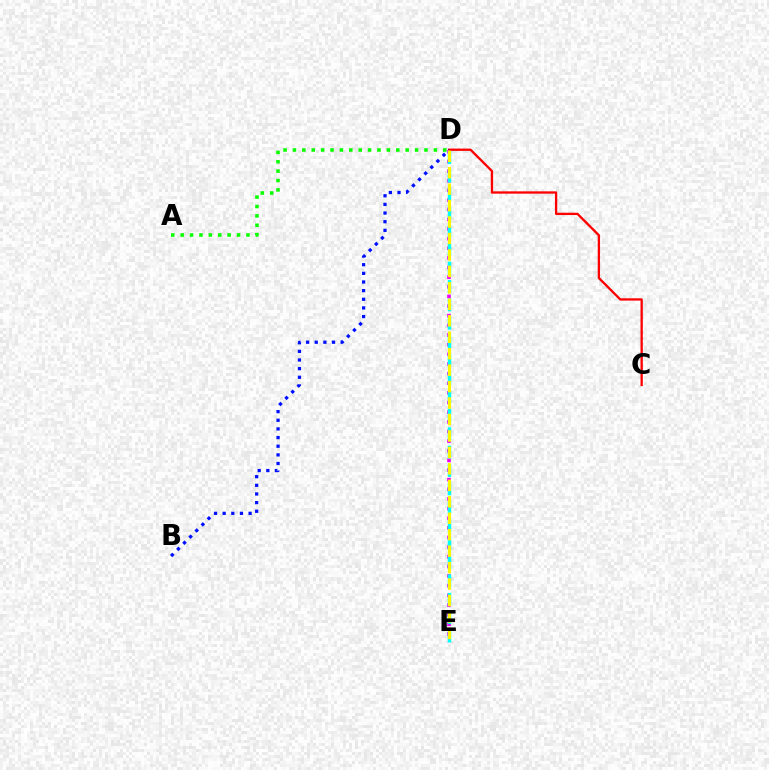{('A', 'D'): [{'color': '#08ff00', 'line_style': 'dotted', 'thickness': 2.55}], ('D', 'E'): [{'color': '#ee00ff', 'line_style': 'dotted', 'thickness': 2.62}, {'color': '#00fff6', 'line_style': 'dashed', 'thickness': 2.5}, {'color': '#fcf500', 'line_style': 'dashed', 'thickness': 2.24}], ('C', 'D'): [{'color': '#ff0000', 'line_style': 'solid', 'thickness': 1.66}], ('B', 'D'): [{'color': '#0010ff', 'line_style': 'dotted', 'thickness': 2.35}]}